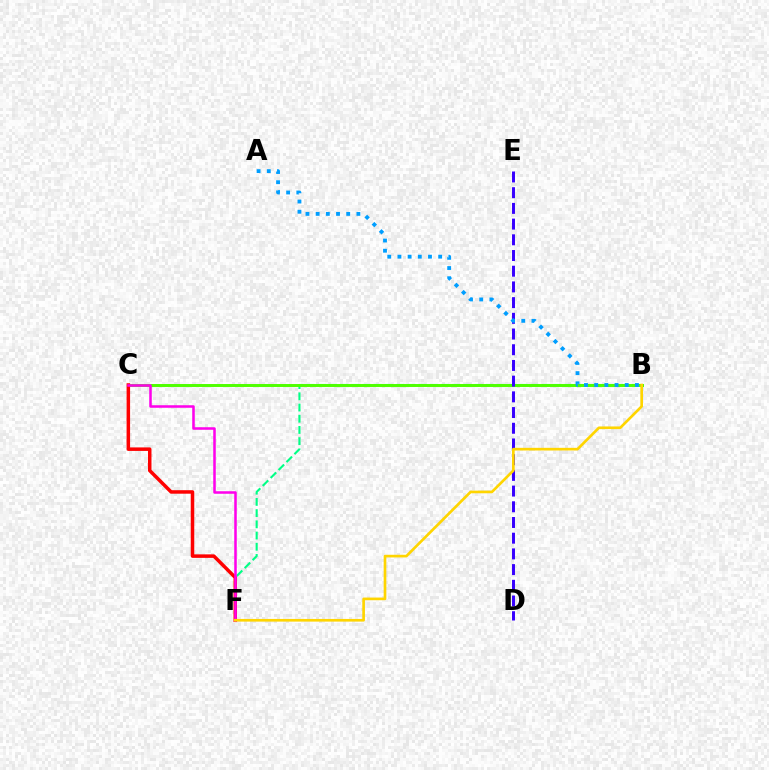{('B', 'F'): [{'color': '#00ff86', 'line_style': 'dashed', 'thickness': 1.52}, {'color': '#ffd500', 'line_style': 'solid', 'thickness': 1.92}], ('B', 'C'): [{'color': '#4fff00', 'line_style': 'solid', 'thickness': 2.13}], ('C', 'F'): [{'color': '#ff0000', 'line_style': 'solid', 'thickness': 2.53}, {'color': '#ff00ed', 'line_style': 'solid', 'thickness': 1.82}], ('D', 'E'): [{'color': '#3700ff', 'line_style': 'dashed', 'thickness': 2.13}], ('A', 'B'): [{'color': '#009eff', 'line_style': 'dotted', 'thickness': 2.77}]}